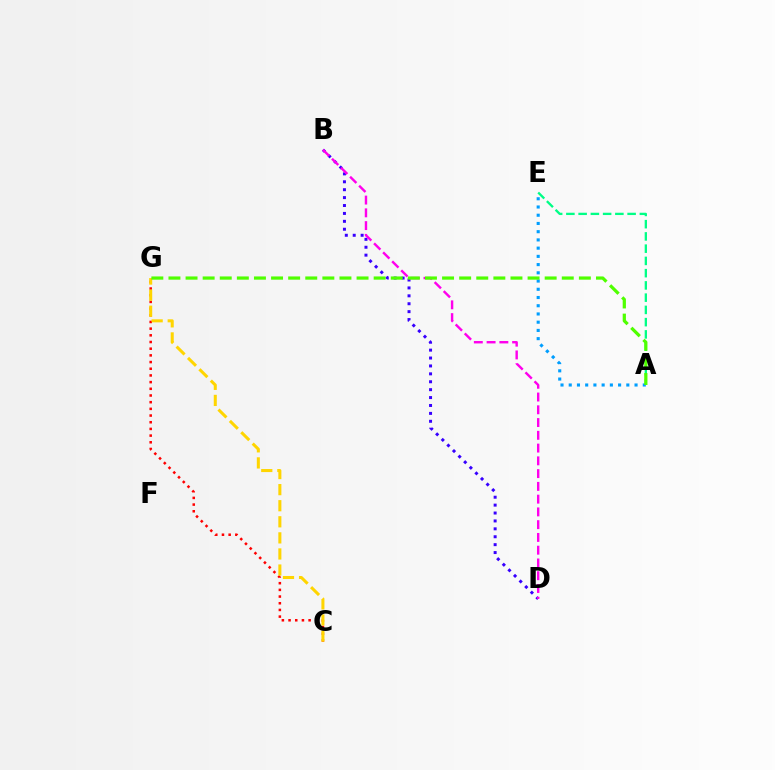{('B', 'D'): [{'color': '#3700ff', 'line_style': 'dotted', 'thickness': 2.15}, {'color': '#ff00ed', 'line_style': 'dashed', 'thickness': 1.73}], ('C', 'G'): [{'color': '#ff0000', 'line_style': 'dotted', 'thickness': 1.82}, {'color': '#ffd500', 'line_style': 'dashed', 'thickness': 2.18}], ('A', 'E'): [{'color': '#00ff86', 'line_style': 'dashed', 'thickness': 1.66}, {'color': '#009eff', 'line_style': 'dotted', 'thickness': 2.24}], ('A', 'G'): [{'color': '#4fff00', 'line_style': 'dashed', 'thickness': 2.32}]}